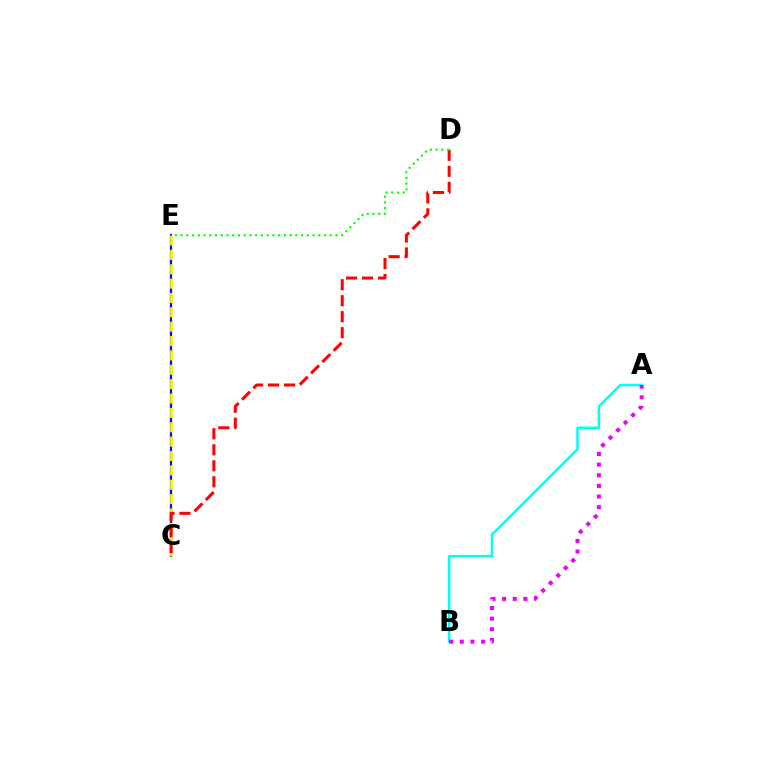{('C', 'E'): [{'color': '#0010ff', 'line_style': 'solid', 'thickness': 1.61}, {'color': '#fcf500', 'line_style': 'dashed', 'thickness': 1.95}], ('C', 'D'): [{'color': '#ff0000', 'line_style': 'dashed', 'thickness': 2.17}], ('D', 'E'): [{'color': '#08ff00', 'line_style': 'dotted', 'thickness': 1.56}], ('A', 'B'): [{'color': '#00fff6', 'line_style': 'solid', 'thickness': 1.79}, {'color': '#ee00ff', 'line_style': 'dotted', 'thickness': 2.89}]}